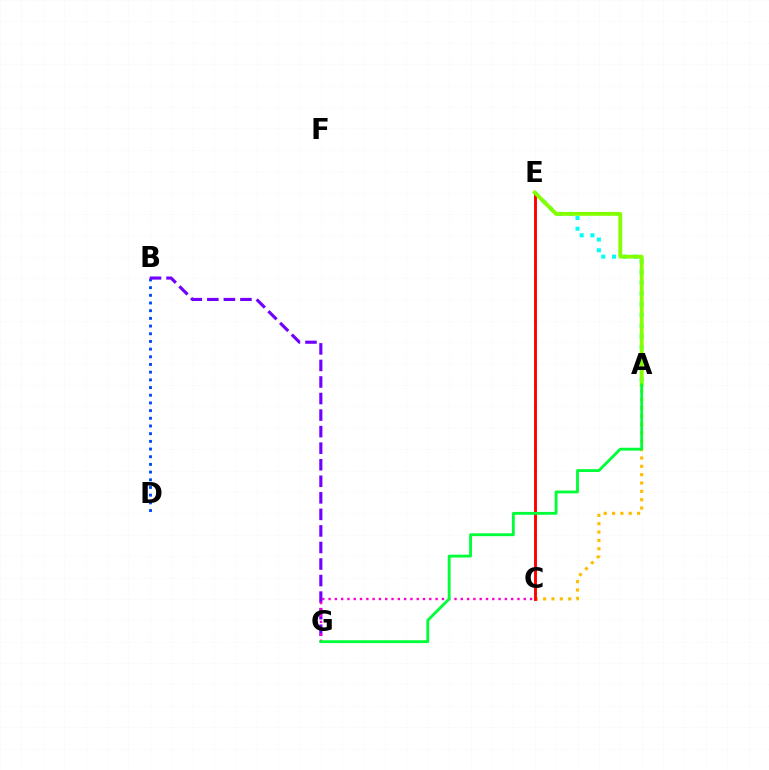{('A', 'E'): [{'color': '#00fff6', 'line_style': 'dotted', 'thickness': 2.92}, {'color': '#84ff00', 'line_style': 'solid', 'thickness': 2.77}], ('B', 'D'): [{'color': '#004bff', 'line_style': 'dotted', 'thickness': 2.09}], ('B', 'G'): [{'color': '#7200ff', 'line_style': 'dashed', 'thickness': 2.25}], ('A', 'C'): [{'color': '#ffbd00', 'line_style': 'dotted', 'thickness': 2.27}], ('C', 'E'): [{'color': '#ff0000', 'line_style': 'solid', 'thickness': 2.1}], ('C', 'G'): [{'color': '#ff00cf', 'line_style': 'dotted', 'thickness': 1.71}], ('A', 'G'): [{'color': '#00ff39', 'line_style': 'solid', 'thickness': 2.05}]}